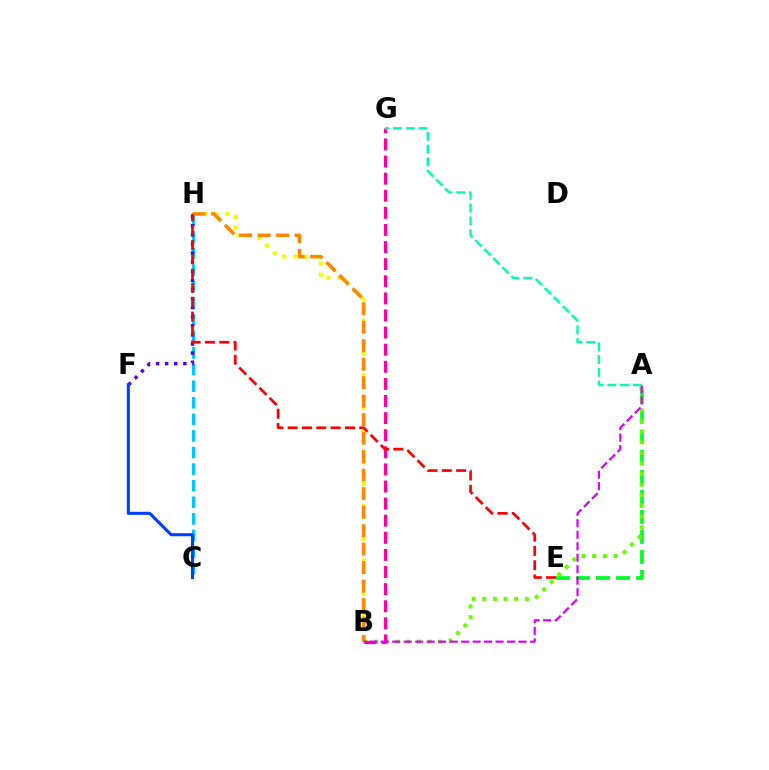{('C', 'H'): [{'color': '#00c7ff', 'line_style': 'dashed', 'thickness': 2.25}], ('A', 'E'): [{'color': '#00ff27', 'line_style': 'dashed', 'thickness': 2.72}], ('B', 'H'): [{'color': '#eeff00', 'line_style': 'dotted', 'thickness': 2.96}, {'color': '#ff8800', 'line_style': 'dashed', 'thickness': 2.51}], ('F', 'H'): [{'color': '#4f00ff', 'line_style': 'dotted', 'thickness': 2.47}], ('A', 'B'): [{'color': '#66ff00', 'line_style': 'dotted', 'thickness': 2.89}, {'color': '#d600ff', 'line_style': 'dashed', 'thickness': 1.56}], ('B', 'G'): [{'color': '#ff00a0', 'line_style': 'dashed', 'thickness': 2.32}], ('E', 'H'): [{'color': '#ff0000', 'line_style': 'dashed', 'thickness': 1.95}], ('C', 'F'): [{'color': '#003fff', 'line_style': 'solid', 'thickness': 2.2}], ('A', 'G'): [{'color': '#00ffaf', 'line_style': 'dashed', 'thickness': 1.73}]}